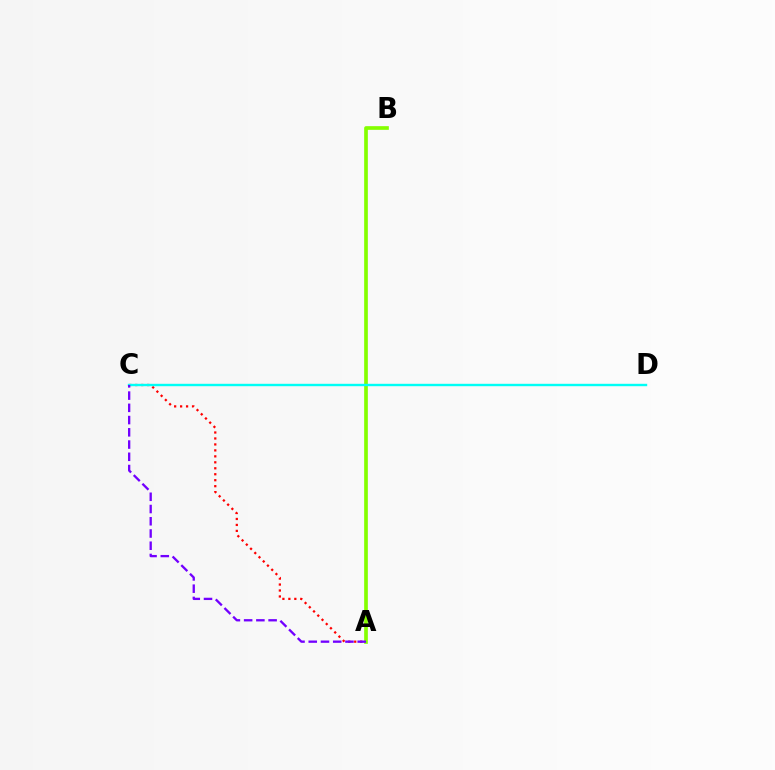{('A', 'C'): [{'color': '#ff0000', 'line_style': 'dotted', 'thickness': 1.62}, {'color': '#7200ff', 'line_style': 'dashed', 'thickness': 1.66}], ('A', 'B'): [{'color': '#84ff00', 'line_style': 'solid', 'thickness': 2.65}], ('C', 'D'): [{'color': '#00fff6', 'line_style': 'solid', 'thickness': 1.73}]}